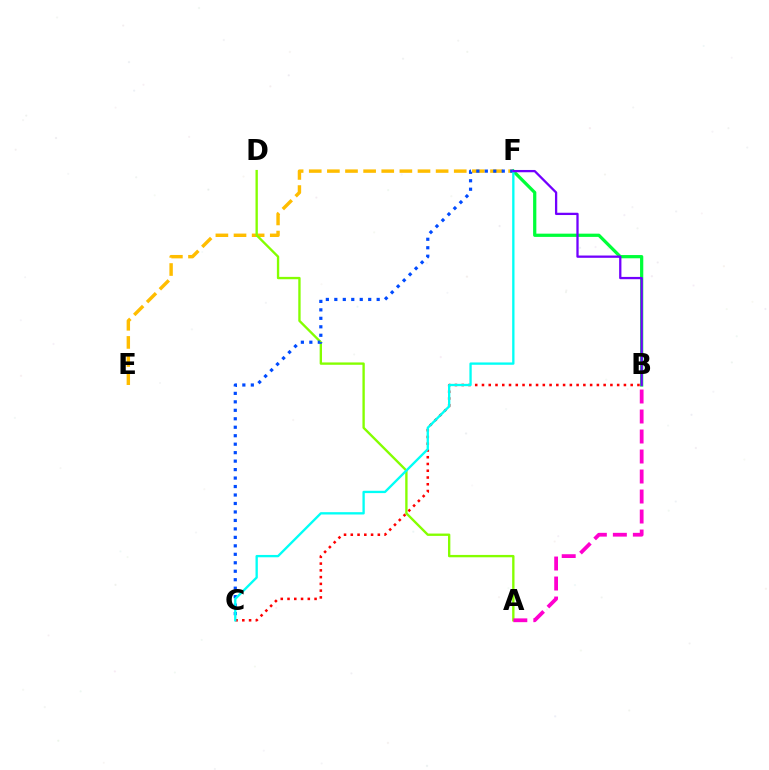{('B', 'C'): [{'color': '#ff0000', 'line_style': 'dotted', 'thickness': 1.84}], ('E', 'F'): [{'color': '#ffbd00', 'line_style': 'dashed', 'thickness': 2.46}], ('A', 'D'): [{'color': '#84ff00', 'line_style': 'solid', 'thickness': 1.69}], ('B', 'F'): [{'color': '#00ff39', 'line_style': 'solid', 'thickness': 2.33}, {'color': '#7200ff', 'line_style': 'solid', 'thickness': 1.65}], ('C', 'F'): [{'color': '#004bff', 'line_style': 'dotted', 'thickness': 2.3}, {'color': '#00fff6', 'line_style': 'solid', 'thickness': 1.68}], ('A', 'B'): [{'color': '#ff00cf', 'line_style': 'dashed', 'thickness': 2.72}]}